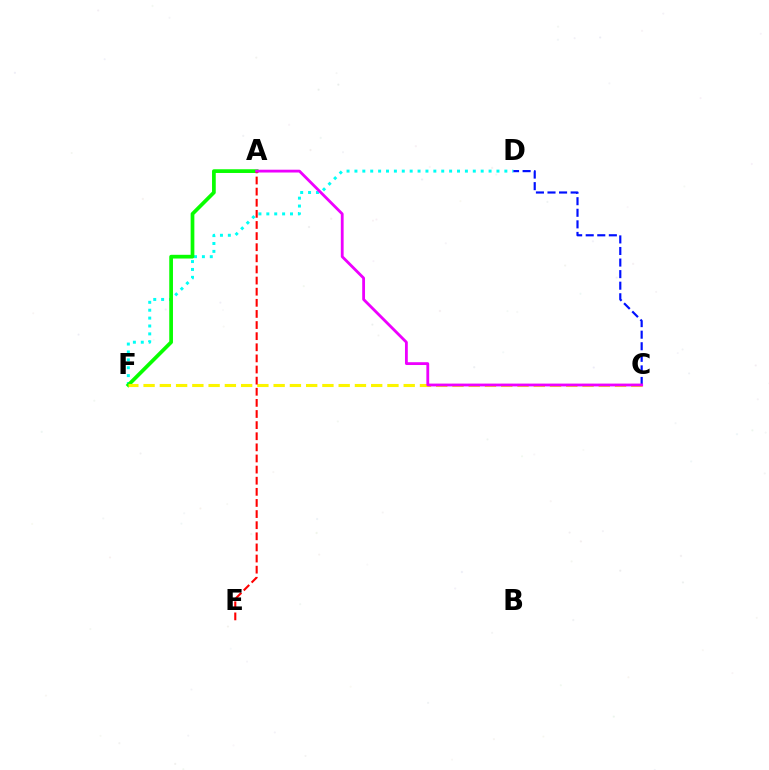{('D', 'F'): [{'color': '#00fff6', 'line_style': 'dotted', 'thickness': 2.14}], ('C', 'D'): [{'color': '#0010ff', 'line_style': 'dashed', 'thickness': 1.57}], ('A', 'F'): [{'color': '#08ff00', 'line_style': 'solid', 'thickness': 2.68}], ('C', 'F'): [{'color': '#fcf500', 'line_style': 'dashed', 'thickness': 2.21}], ('A', 'E'): [{'color': '#ff0000', 'line_style': 'dashed', 'thickness': 1.51}], ('A', 'C'): [{'color': '#ee00ff', 'line_style': 'solid', 'thickness': 2.02}]}